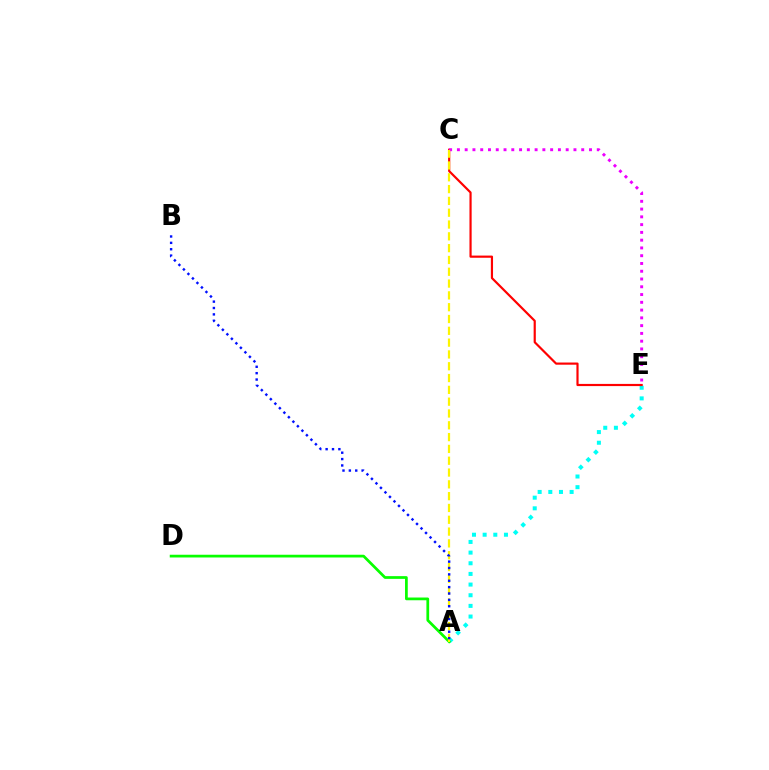{('A', 'E'): [{'color': '#00fff6', 'line_style': 'dotted', 'thickness': 2.9}], ('C', 'E'): [{'color': '#ff0000', 'line_style': 'solid', 'thickness': 1.57}, {'color': '#ee00ff', 'line_style': 'dotted', 'thickness': 2.11}], ('A', 'D'): [{'color': '#08ff00', 'line_style': 'solid', 'thickness': 1.97}], ('A', 'C'): [{'color': '#fcf500', 'line_style': 'dashed', 'thickness': 1.6}], ('A', 'B'): [{'color': '#0010ff', 'line_style': 'dotted', 'thickness': 1.73}]}